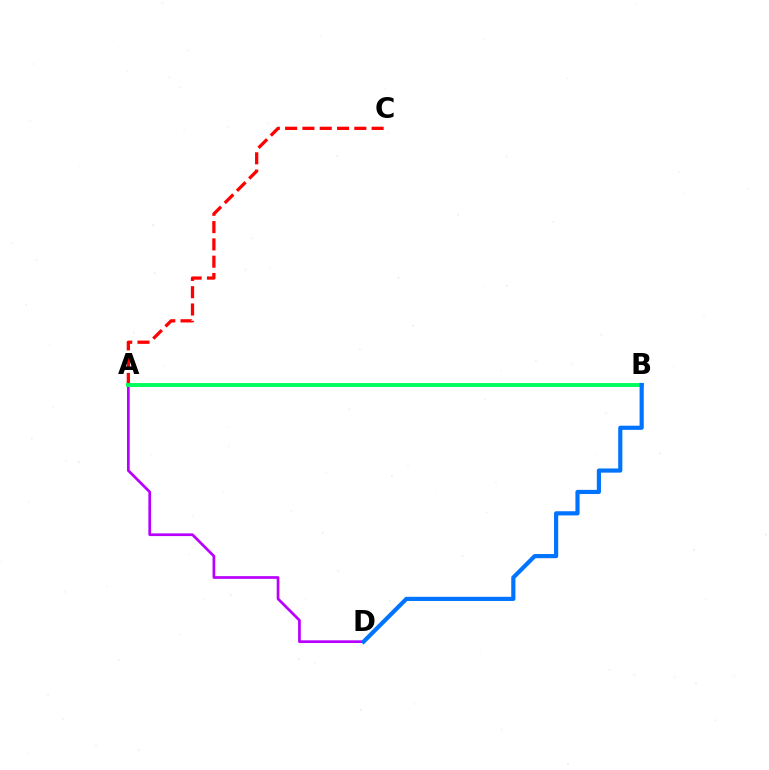{('A', 'C'): [{'color': '#ff0000', 'line_style': 'dashed', 'thickness': 2.35}], ('A', 'B'): [{'color': '#d1ff00', 'line_style': 'dashed', 'thickness': 1.64}, {'color': '#00ff5c', 'line_style': 'solid', 'thickness': 2.82}], ('A', 'D'): [{'color': '#b900ff', 'line_style': 'solid', 'thickness': 1.95}], ('B', 'D'): [{'color': '#0074ff', 'line_style': 'solid', 'thickness': 3.0}]}